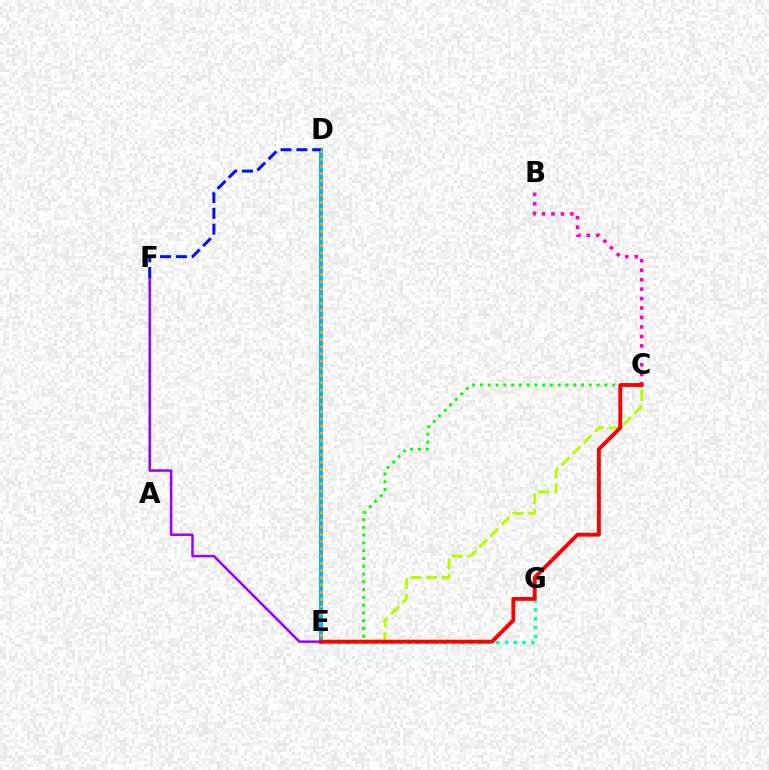{('C', 'E'): [{'color': '#08ff00', 'line_style': 'dotted', 'thickness': 2.11}, {'color': '#b3ff00', 'line_style': 'dashed', 'thickness': 2.13}, {'color': '#ff0000', 'line_style': 'solid', 'thickness': 2.78}], ('B', 'C'): [{'color': '#ff00bd', 'line_style': 'dotted', 'thickness': 2.57}], ('D', 'E'): [{'color': '#00b5ff', 'line_style': 'solid', 'thickness': 2.86}, {'color': '#ffa500', 'line_style': 'dotted', 'thickness': 1.96}], ('E', 'G'): [{'color': '#00ff9d', 'line_style': 'dotted', 'thickness': 2.39}], ('E', 'F'): [{'color': '#9b00ff', 'line_style': 'solid', 'thickness': 1.8}], ('D', 'F'): [{'color': '#0010ff', 'line_style': 'dashed', 'thickness': 2.15}]}